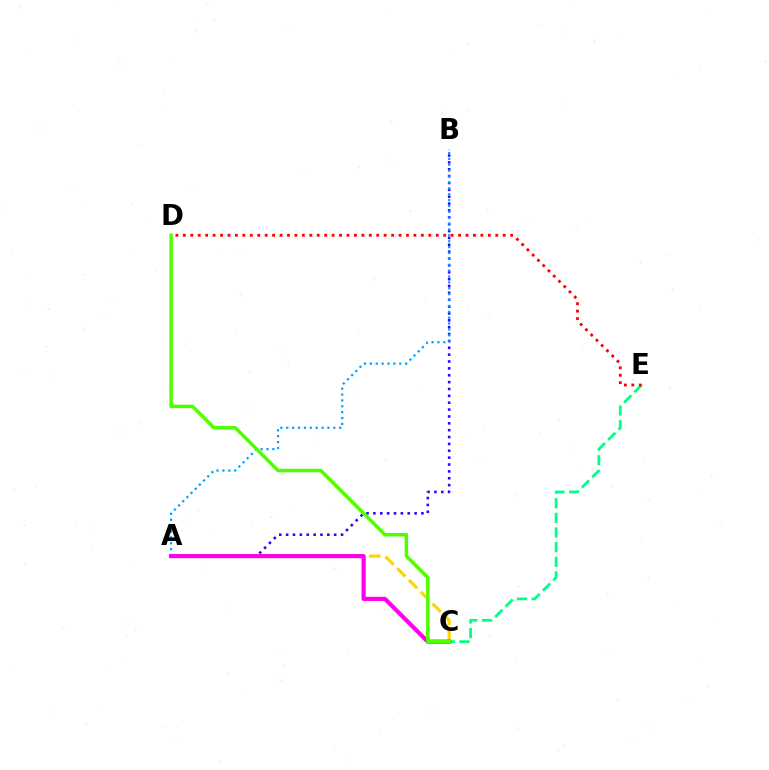{('A', 'C'): [{'color': '#ffd500', 'line_style': 'dashed', 'thickness': 2.26}, {'color': '#ff00ed', 'line_style': 'solid', 'thickness': 2.99}], ('C', 'E'): [{'color': '#00ff86', 'line_style': 'dashed', 'thickness': 1.99}], ('A', 'B'): [{'color': '#3700ff', 'line_style': 'dotted', 'thickness': 1.87}, {'color': '#009eff', 'line_style': 'dotted', 'thickness': 1.6}], ('D', 'E'): [{'color': '#ff0000', 'line_style': 'dotted', 'thickness': 2.02}], ('C', 'D'): [{'color': '#4fff00', 'line_style': 'solid', 'thickness': 2.51}]}